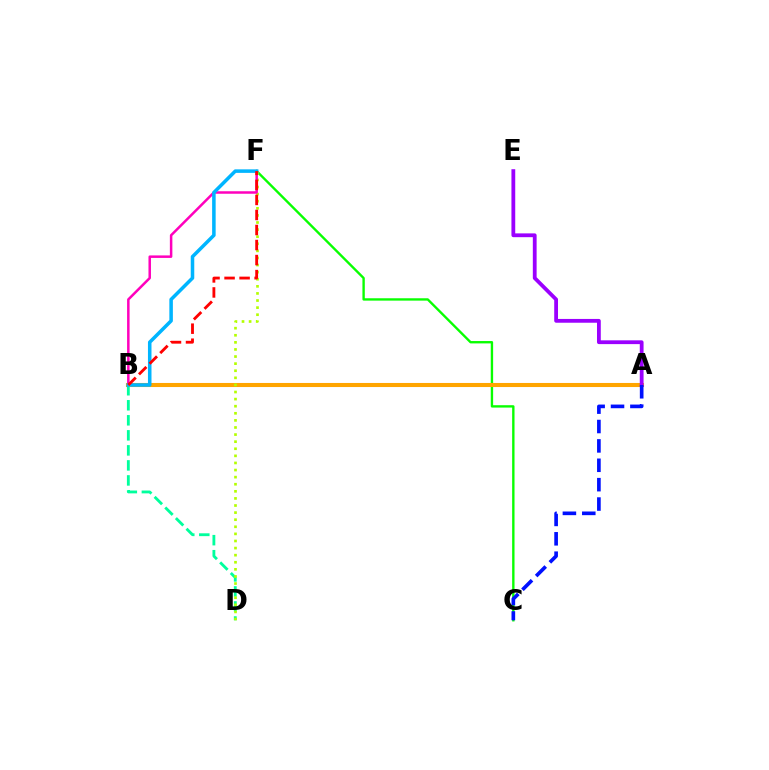{('C', 'F'): [{'color': '#08ff00', 'line_style': 'solid', 'thickness': 1.71}], ('A', 'B'): [{'color': '#ffa500', 'line_style': 'solid', 'thickness': 2.93}], ('B', 'D'): [{'color': '#00ff9d', 'line_style': 'dashed', 'thickness': 2.04}], ('A', 'E'): [{'color': '#9b00ff', 'line_style': 'solid', 'thickness': 2.73}], ('A', 'C'): [{'color': '#0010ff', 'line_style': 'dashed', 'thickness': 2.63}], ('D', 'F'): [{'color': '#b3ff00', 'line_style': 'dotted', 'thickness': 1.93}], ('B', 'F'): [{'color': '#ff00bd', 'line_style': 'solid', 'thickness': 1.8}, {'color': '#00b5ff', 'line_style': 'solid', 'thickness': 2.54}, {'color': '#ff0000', 'line_style': 'dashed', 'thickness': 2.04}]}